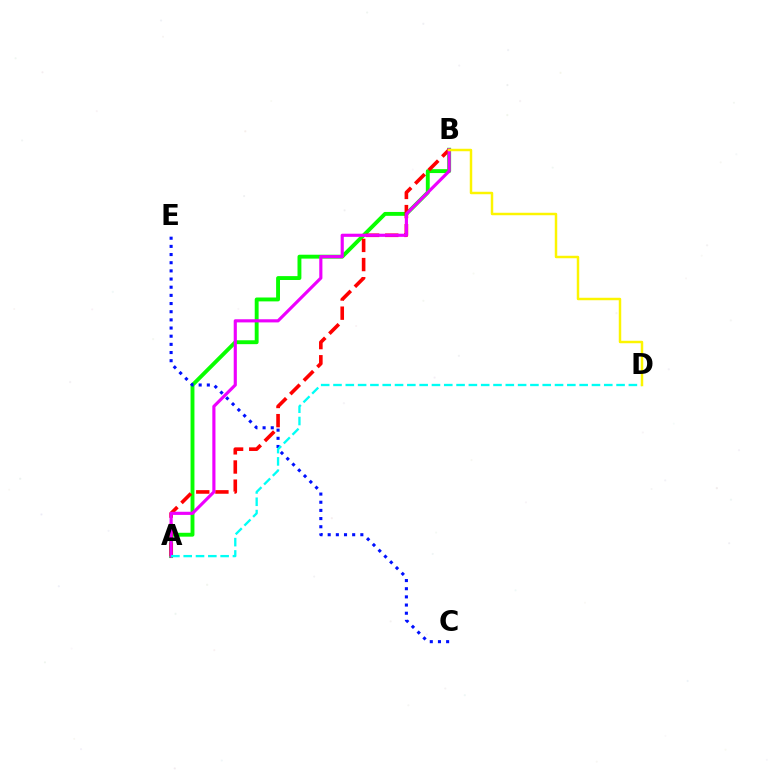{('A', 'B'): [{'color': '#08ff00', 'line_style': 'solid', 'thickness': 2.8}, {'color': '#ff0000', 'line_style': 'dashed', 'thickness': 2.6}, {'color': '#ee00ff', 'line_style': 'solid', 'thickness': 2.26}], ('C', 'E'): [{'color': '#0010ff', 'line_style': 'dotted', 'thickness': 2.22}], ('A', 'D'): [{'color': '#00fff6', 'line_style': 'dashed', 'thickness': 1.67}], ('B', 'D'): [{'color': '#fcf500', 'line_style': 'solid', 'thickness': 1.78}]}